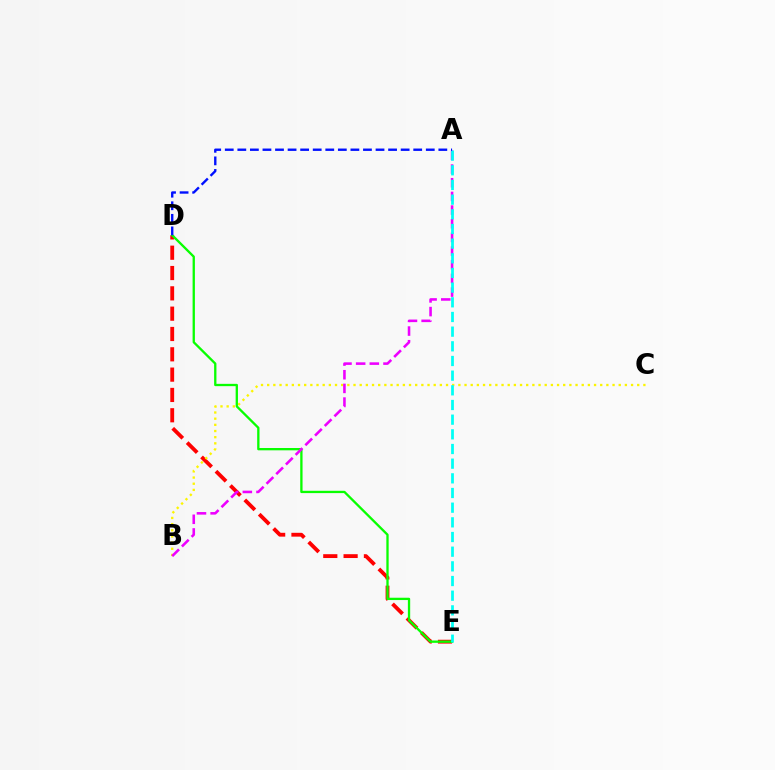{('D', 'E'): [{'color': '#ff0000', 'line_style': 'dashed', 'thickness': 2.76}, {'color': '#08ff00', 'line_style': 'solid', 'thickness': 1.66}], ('B', 'C'): [{'color': '#fcf500', 'line_style': 'dotted', 'thickness': 1.68}], ('A', 'B'): [{'color': '#ee00ff', 'line_style': 'dashed', 'thickness': 1.86}], ('A', 'E'): [{'color': '#00fff6', 'line_style': 'dashed', 'thickness': 1.99}], ('A', 'D'): [{'color': '#0010ff', 'line_style': 'dashed', 'thickness': 1.71}]}